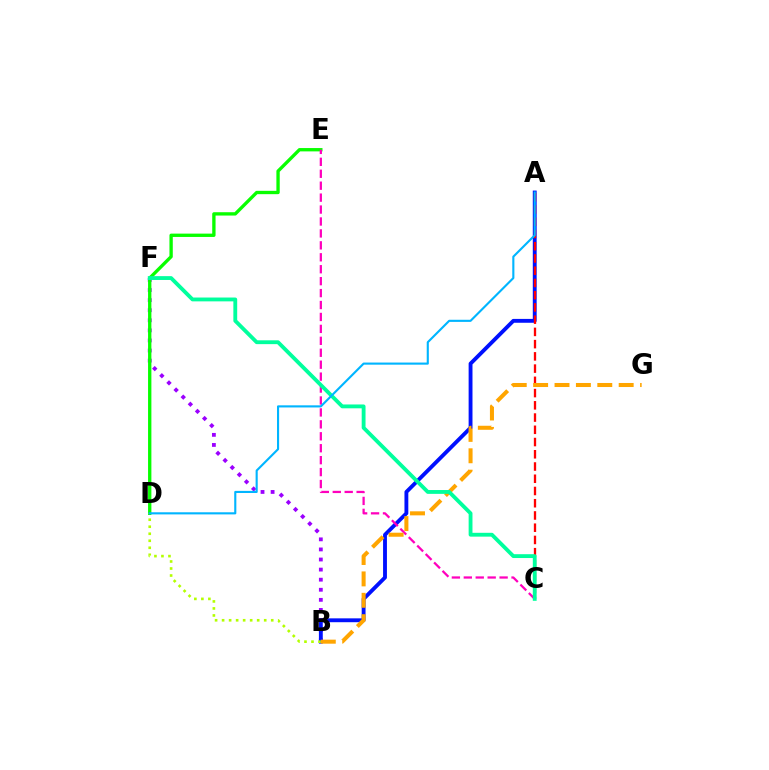{('B', 'F'): [{'color': '#9b00ff', 'line_style': 'dotted', 'thickness': 2.74}], ('D', 'E'): [{'color': '#08ff00', 'line_style': 'solid', 'thickness': 2.4}], ('A', 'B'): [{'color': '#0010ff', 'line_style': 'solid', 'thickness': 2.78}], ('C', 'E'): [{'color': '#ff00bd', 'line_style': 'dashed', 'thickness': 1.62}], ('A', 'C'): [{'color': '#ff0000', 'line_style': 'dashed', 'thickness': 1.66}], ('B', 'D'): [{'color': '#b3ff00', 'line_style': 'dotted', 'thickness': 1.91}], ('B', 'G'): [{'color': '#ffa500', 'line_style': 'dashed', 'thickness': 2.91}], ('C', 'F'): [{'color': '#00ff9d', 'line_style': 'solid', 'thickness': 2.76}], ('A', 'D'): [{'color': '#00b5ff', 'line_style': 'solid', 'thickness': 1.53}]}